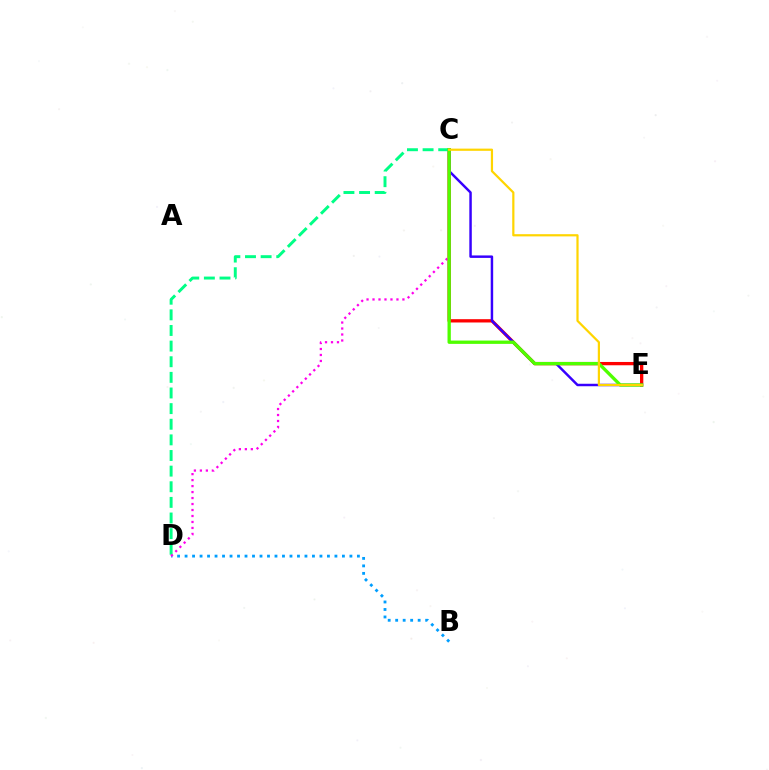{('B', 'D'): [{'color': '#009eff', 'line_style': 'dotted', 'thickness': 2.04}], ('C', 'E'): [{'color': '#ff0000', 'line_style': 'solid', 'thickness': 2.38}, {'color': '#3700ff', 'line_style': 'solid', 'thickness': 1.77}, {'color': '#4fff00', 'line_style': 'solid', 'thickness': 2.39}, {'color': '#ffd500', 'line_style': 'solid', 'thickness': 1.59}], ('C', 'D'): [{'color': '#00ff86', 'line_style': 'dashed', 'thickness': 2.12}, {'color': '#ff00ed', 'line_style': 'dotted', 'thickness': 1.62}]}